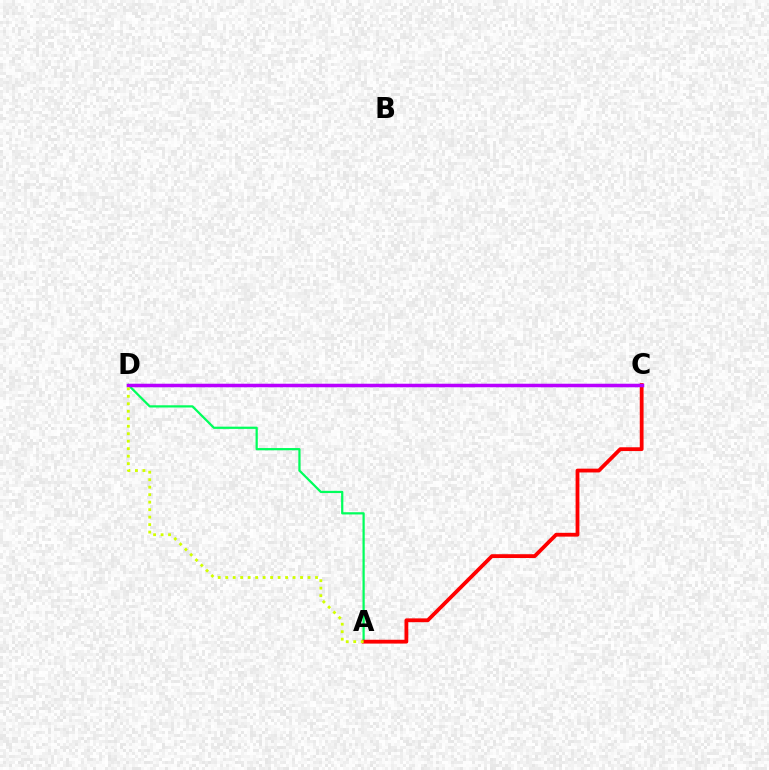{('A', 'D'): [{'color': '#00ff5c', 'line_style': 'solid', 'thickness': 1.61}, {'color': '#d1ff00', 'line_style': 'dotted', 'thickness': 2.03}], ('A', 'C'): [{'color': '#ff0000', 'line_style': 'solid', 'thickness': 2.73}], ('C', 'D'): [{'color': '#0074ff', 'line_style': 'solid', 'thickness': 2.2}, {'color': '#b900ff', 'line_style': 'solid', 'thickness': 2.52}]}